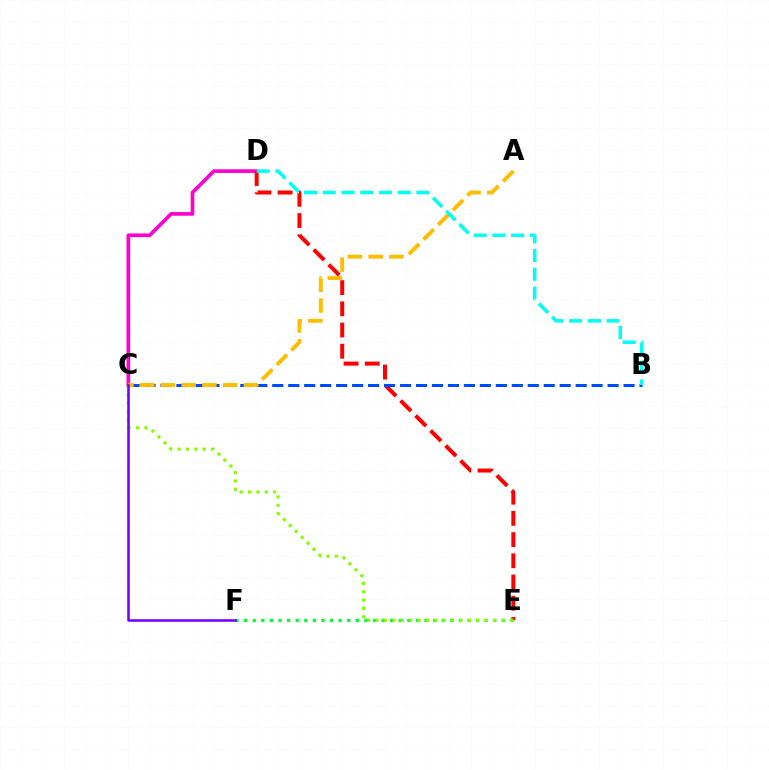{('C', 'D'): [{'color': '#ff00cf', 'line_style': 'solid', 'thickness': 2.65}], ('D', 'E'): [{'color': '#ff0000', 'line_style': 'dashed', 'thickness': 2.88}], ('B', 'C'): [{'color': '#004bff', 'line_style': 'dashed', 'thickness': 2.17}], ('E', 'F'): [{'color': '#00ff39', 'line_style': 'dotted', 'thickness': 2.33}], ('A', 'C'): [{'color': '#ffbd00', 'line_style': 'dashed', 'thickness': 2.82}], ('C', 'E'): [{'color': '#84ff00', 'line_style': 'dotted', 'thickness': 2.28}], ('B', 'D'): [{'color': '#00fff6', 'line_style': 'dashed', 'thickness': 2.54}], ('C', 'F'): [{'color': '#7200ff', 'line_style': 'solid', 'thickness': 1.84}]}